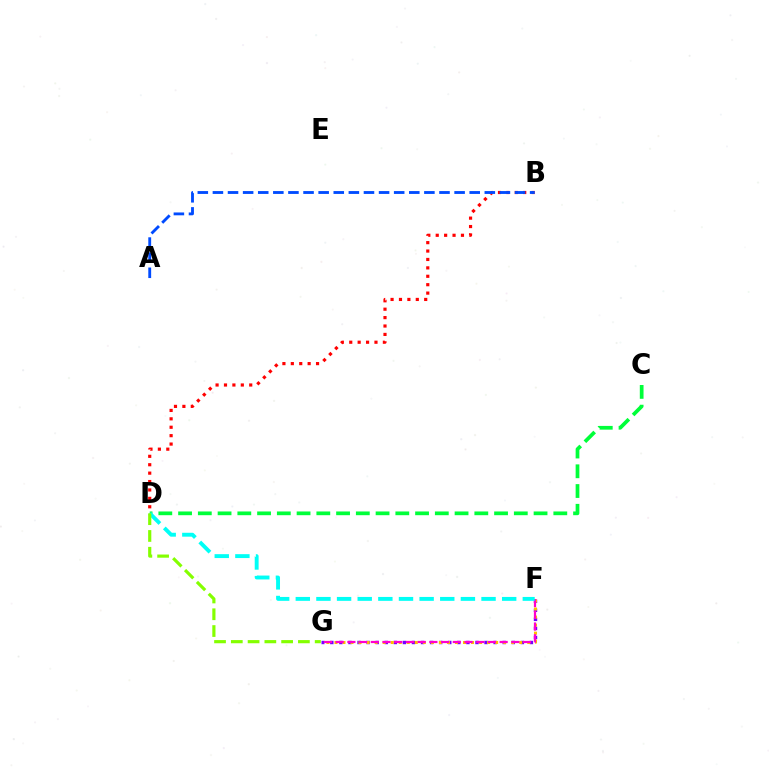{('F', 'G'): [{'color': '#7200ff', 'line_style': 'dotted', 'thickness': 2.47}, {'color': '#ffbd00', 'line_style': 'dotted', 'thickness': 2.18}, {'color': '#ff00cf', 'line_style': 'dashed', 'thickness': 1.59}], ('B', 'D'): [{'color': '#ff0000', 'line_style': 'dotted', 'thickness': 2.28}], ('C', 'D'): [{'color': '#00ff39', 'line_style': 'dashed', 'thickness': 2.68}], ('D', 'F'): [{'color': '#00fff6', 'line_style': 'dashed', 'thickness': 2.8}], ('D', 'G'): [{'color': '#84ff00', 'line_style': 'dashed', 'thickness': 2.28}], ('A', 'B'): [{'color': '#004bff', 'line_style': 'dashed', 'thickness': 2.05}]}